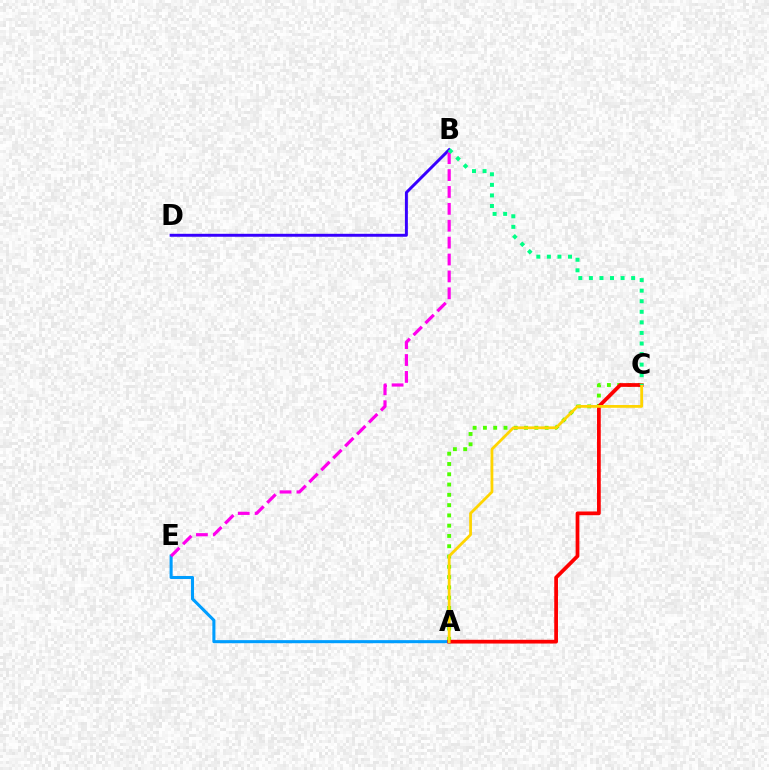{('B', 'D'): [{'color': '#3700ff', 'line_style': 'solid', 'thickness': 2.12}], ('A', 'C'): [{'color': '#4fff00', 'line_style': 'dotted', 'thickness': 2.79}, {'color': '#ff0000', 'line_style': 'solid', 'thickness': 2.69}, {'color': '#ffd500', 'line_style': 'solid', 'thickness': 2.0}], ('A', 'E'): [{'color': '#009eff', 'line_style': 'solid', 'thickness': 2.2}], ('B', 'E'): [{'color': '#ff00ed', 'line_style': 'dashed', 'thickness': 2.29}], ('B', 'C'): [{'color': '#00ff86', 'line_style': 'dotted', 'thickness': 2.87}]}